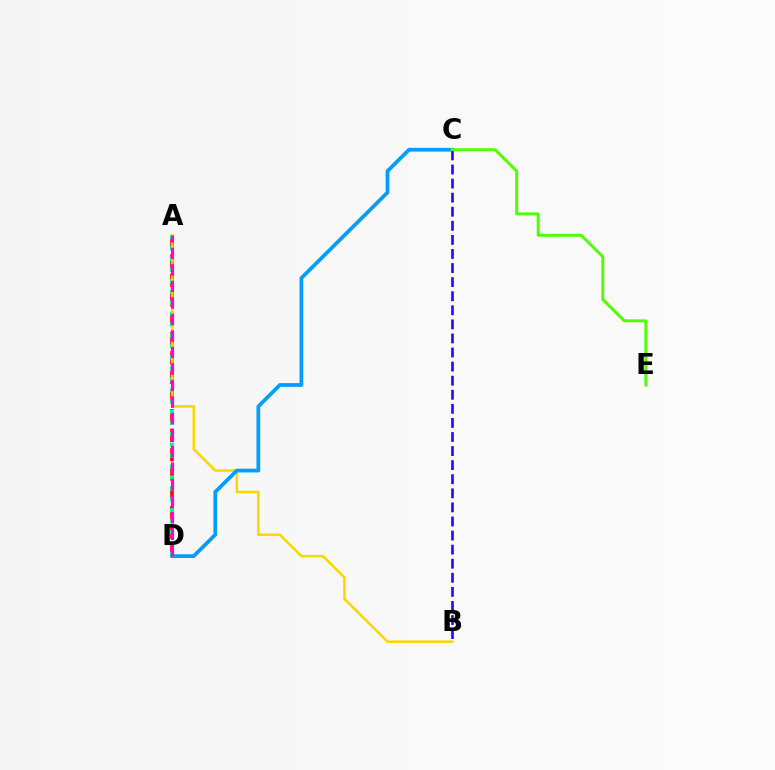{('A', 'D'): [{'color': '#ff0000', 'line_style': 'dashed', 'thickness': 2.63}, {'color': '#00ff86', 'line_style': 'dotted', 'thickness': 2.97}, {'color': '#ff00ed', 'line_style': 'dashed', 'thickness': 2.24}], ('A', 'B'): [{'color': '#ffd500', 'line_style': 'solid', 'thickness': 1.81}], ('C', 'D'): [{'color': '#009eff', 'line_style': 'solid', 'thickness': 2.7}], ('B', 'C'): [{'color': '#3700ff', 'line_style': 'dashed', 'thickness': 1.91}], ('C', 'E'): [{'color': '#4fff00', 'line_style': 'solid', 'thickness': 2.12}]}